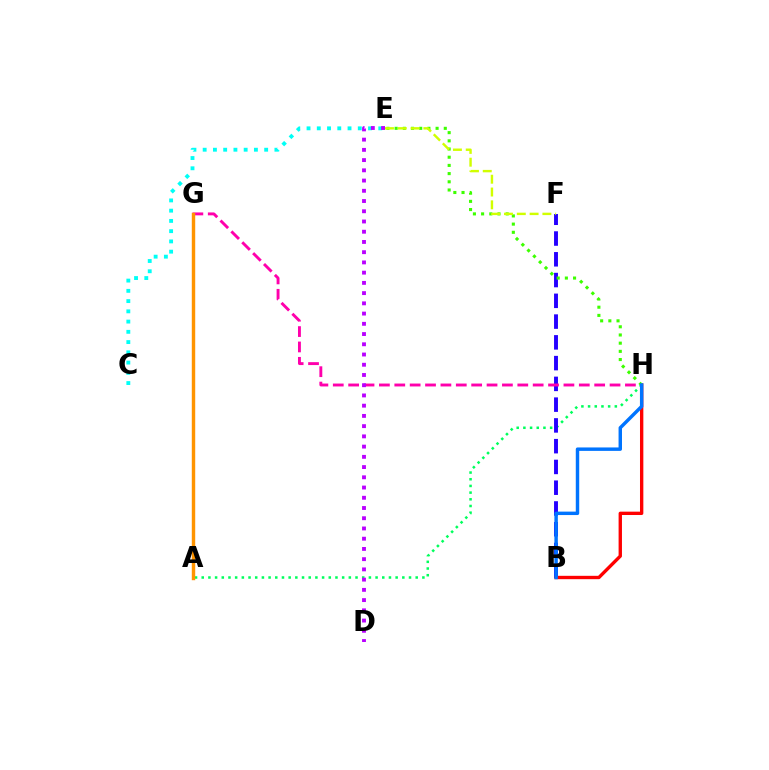{('A', 'H'): [{'color': '#00ff5c', 'line_style': 'dotted', 'thickness': 1.82}], ('B', 'F'): [{'color': '#2500ff', 'line_style': 'dashed', 'thickness': 2.82}], ('B', 'H'): [{'color': '#ff0000', 'line_style': 'solid', 'thickness': 2.42}, {'color': '#0074ff', 'line_style': 'solid', 'thickness': 2.48}], ('G', 'H'): [{'color': '#ff00ac', 'line_style': 'dashed', 'thickness': 2.09}], ('E', 'H'): [{'color': '#3dff00', 'line_style': 'dotted', 'thickness': 2.23}], ('C', 'E'): [{'color': '#00fff6', 'line_style': 'dotted', 'thickness': 2.78}], ('A', 'G'): [{'color': '#ff9400', 'line_style': 'solid', 'thickness': 2.46}], ('D', 'E'): [{'color': '#b900ff', 'line_style': 'dotted', 'thickness': 2.78}], ('E', 'F'): [{'color': '#d1ff00', 'line_style': 'dashed', 'thickness': 1.74}]}